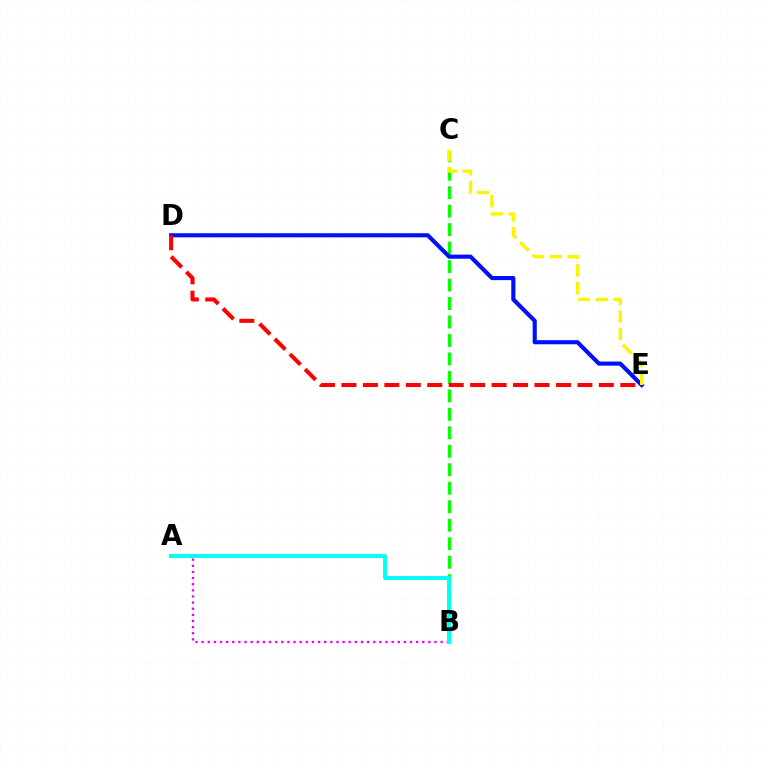{('A', 'B'): [{'color': '#ee00ff', 'line_style': 'dotted', 'thickness': 1.67}, {'color': '#00fff6', 'line_style': 'solid', 'thickness': 2.8}], ('B', 'C'): [{'color': '#08ff00', 'line_style': 'dashed', 'thickness': 2.51}], ('D', 'E'): [{'color': '#0010ff', 'line_style': 'solid', 'thickness': 2.96}, {'color': '#ff0000', 'line_style': 'dashed', 'thickness': 2.91}], ('C', 'E'): [{'color': '#fcf500', 'line_style': 'dashed', 'thickness': 2.41}]}